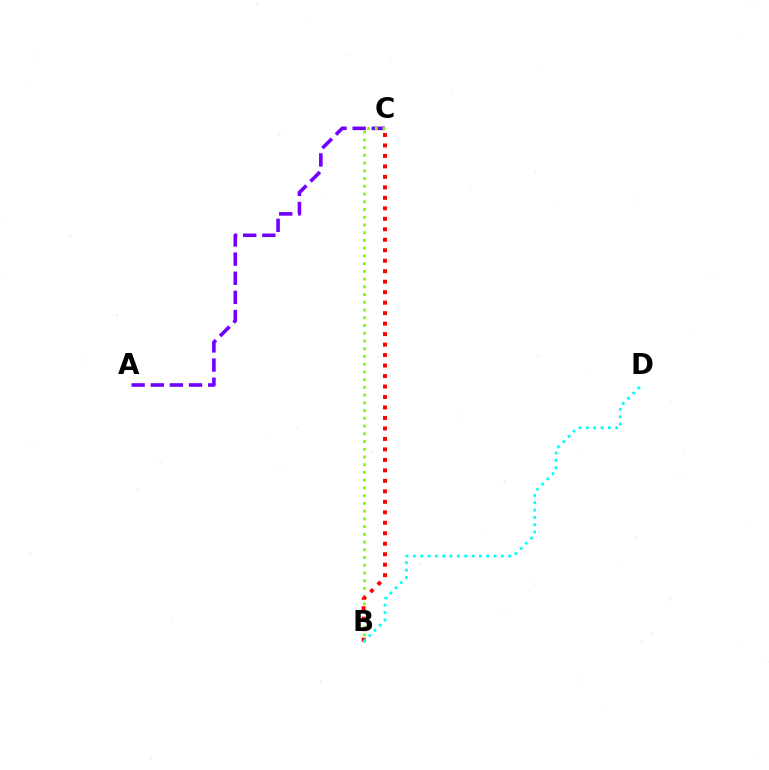{('A', 'C'): [{'color': '#7200ff', 'line_style': 'dashed', 'thickness': 2.6}], ('B', 'C'): [{'color': '#84ff00', 'line_style': 'dotted', 'thickness': 2.1}, {'color': '#ff0000', 'line_style': 'dotted', 'thickness': 2.85}], ('B', 'D'): [{'color': '#00fff6', 'line_style': 'dotted', 'thickness': 1.99}]}